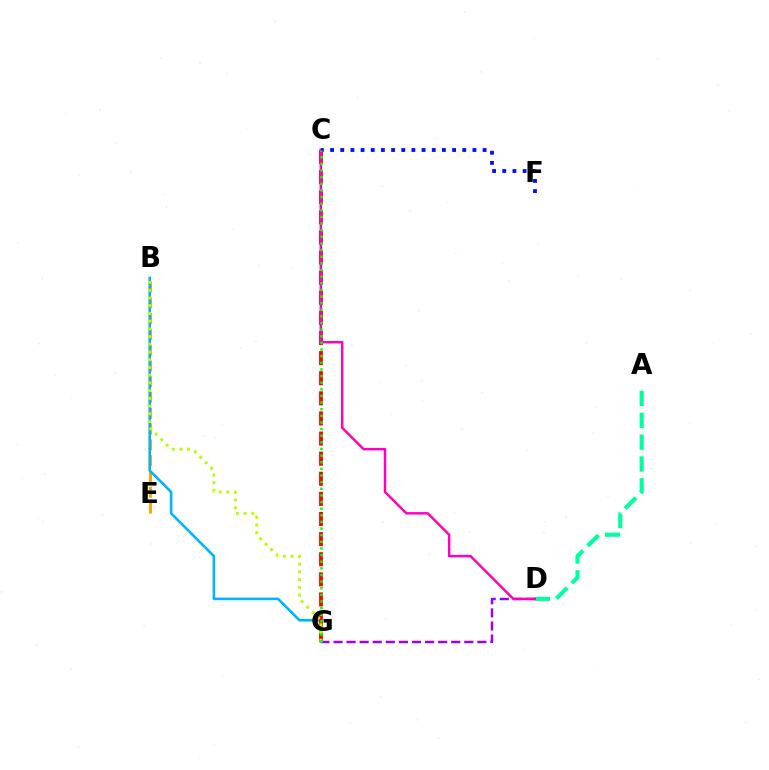{('D', 'G'): [{'color': '#9b00ff', 'line_style': 'dashed', 'thickness': 1.78}], ('A', 'D'): [{'color': '#00ff9d', 'line_style': 'dashed', 'thickness': 2.97}], ('B', 'E'): [{'color': '#ffa500', 'line_style': 'dashed', 'thickness': 2.15}], ('B', 'G'): [{'color': '#00b5ff', 'line_style': 'solid', 'thickness': 1.87}, {'color': '#b3ff00', 'line_style': 'dotted', 'thickness': 2.1}], ('C', 'G'): [{'color': '#ff0000', 'line_style': 'dashed', 'thickness': 2.73}, {'color': '#08ff00', 'line_style': 'dotted', 'thickness': 1.8}], ('C', 'D'): [{'color': '#ff00bd', 'line_style': 'solid', 'thickness': 1.77}], ('C', 'F'): [{'color': '#0010ff', 'line_style': 'dotted', 'thickness': 2.76}]}